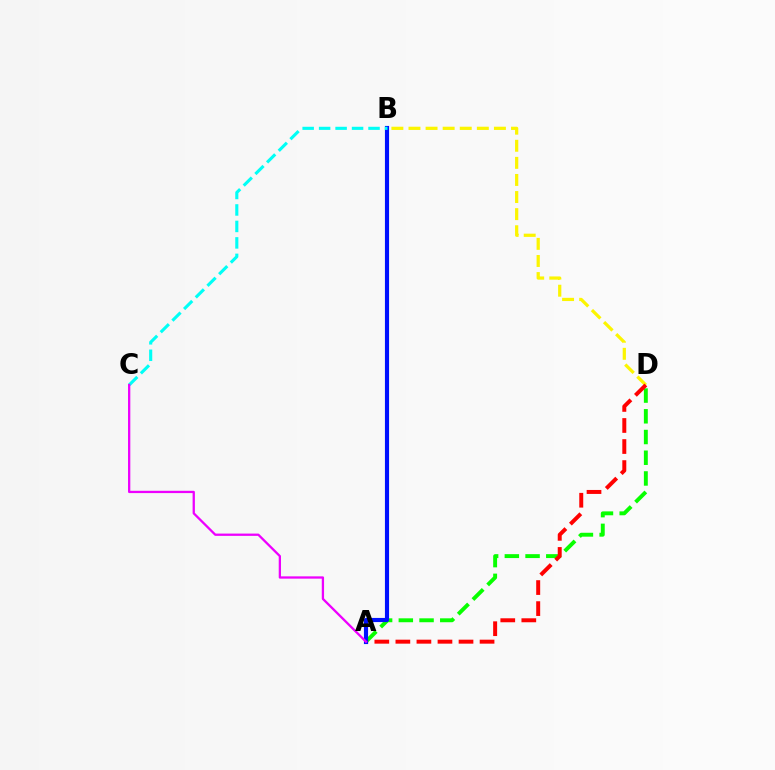{('B', 'D'): [{'color': '#fcf500', 'line_style': 'dashed', 'thickness': 2.32}], ('A', 'D'): [{'color': '#08ff00', 'line_style': 'dashed', 'thickness': 2.81}, {'color': '#ff0000', 'line_style': 'dashed', 'thickness': 2.86}], ('A', 'B'): [{'color': '#0010ff', 'line_style': 'solid', 'thickness': 2.98}], ('B', 'C'): [{'color': '#00fff6', 'line_style': 'dashed', 'thickness': 2.24}], ('A', 'C'): [{'color': '#ee00ff', 'line_style': 'solid', 'thickness': 1.65}]}